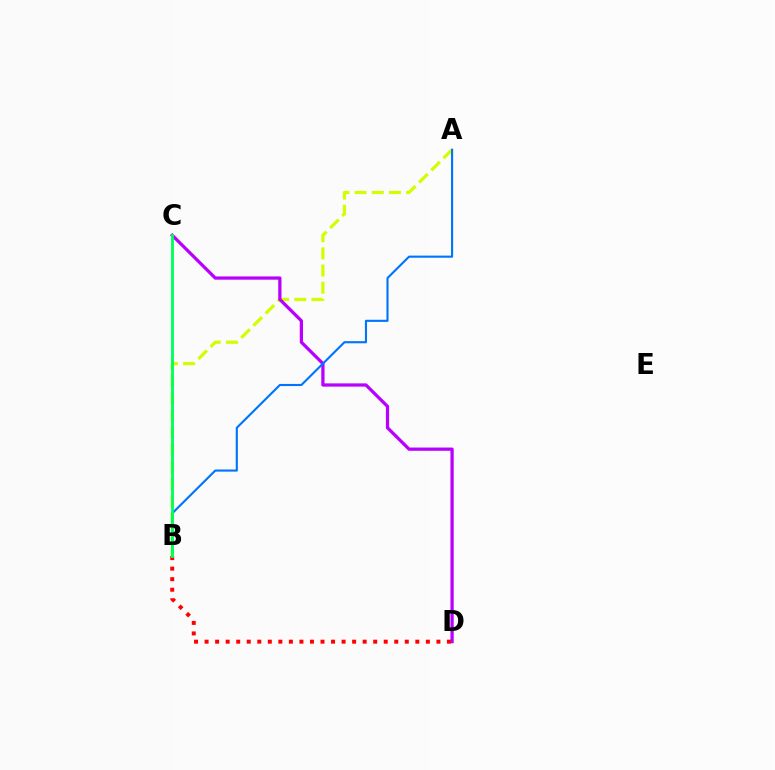{('A', 'B'): [{'color': '#d1ff00', 'line_style': 'dashed', 'thickness': 2.34}, {'color': '#0074ff', 'line_style': 'solid', 'thickness': 1.53}], ('C', 'D'): [{'color': '#b900ff', 'line_style': 'solid', 'thickness': 2.34}], ('B', 'D'): [{'color': '#ff0000', 'line_style': 'dotted', 'thickness': 2.86}], ('B', 'C'): [{'color': '#00ff5c', 'line_style': 'solid', 'thickness': 2.08}]}